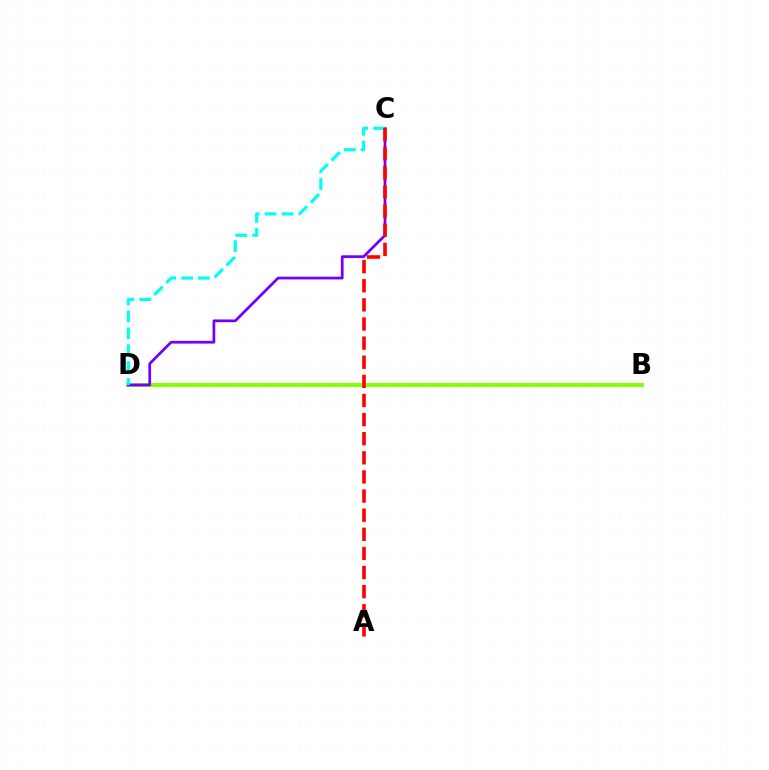{('B', 'D'): [{'color': '#84ff00', 'line_style': 'solid', 'thickness': 2.82}], ('C', 'D'): [{'color': '#7200ff', 'line_style': 'solid', 'thickness': 1.97}, {'color': '#00fff6', 'line_style': 'dashed', 'thickness': 2.3}], ('A', 'C'): [{'color': '#ff0000', 'line_style': 'dashed', 'thickness': 2.6}]}